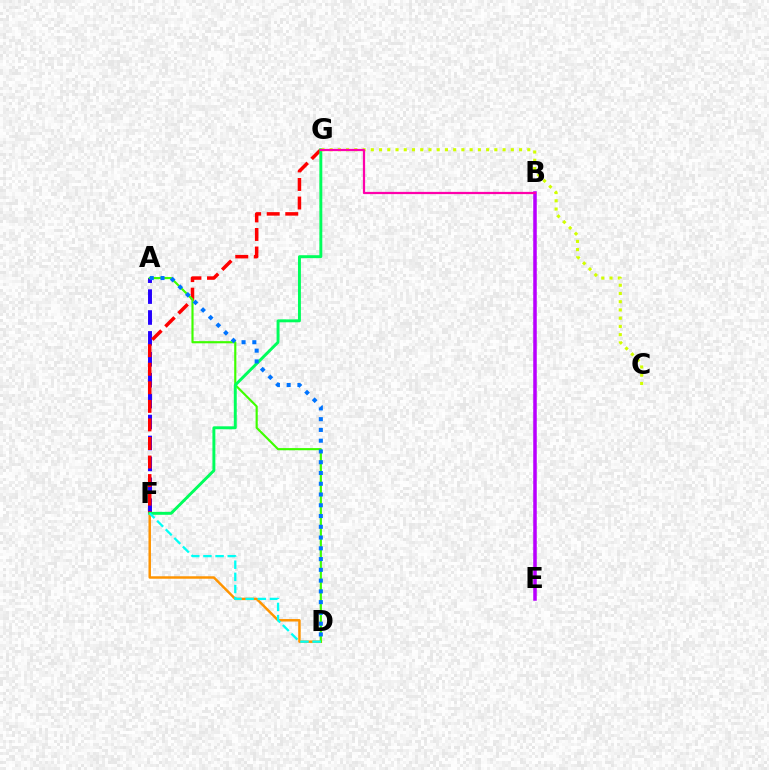{('A', 'F'): [{'color': '#2500ff', 'line_style': 'dashed', 'thickness': 2.84}], ('D', 'F'): [{'color': '#ff9400', 'line_style': 'solid', 'thickness': 1.78}, {'color': '#00fff6', 'line_style': 'dashed', 'thickness': 1.65}], ('F', 'G'): [{'color': '#ff0000', 'line_style': 'dashed', 'thickness': 2.52}, {'color': '#00ff5c', 'line_style': 'solid', 'thickness': 2.11}], ('A', 'D'): [{'color': '#3dff00', 'line_style': 'solid', 'thickness': 1.55}, {'color': '#0074ff', 'line_style': 'dotted', 'thickness': 2.92}], ('B', 'E'): [{'color': '#b900ff', 'line_style': 'solid', 'thickness': 2.55}], ('C', 'G'): [{'color': '#d1ff00', 'line_style': 'dotted', 'thickness': 2.24}], ('B', 'G'): [{'color': '#ff00ac', 'line_style': 'solid', 'thickness': 1.61}]}